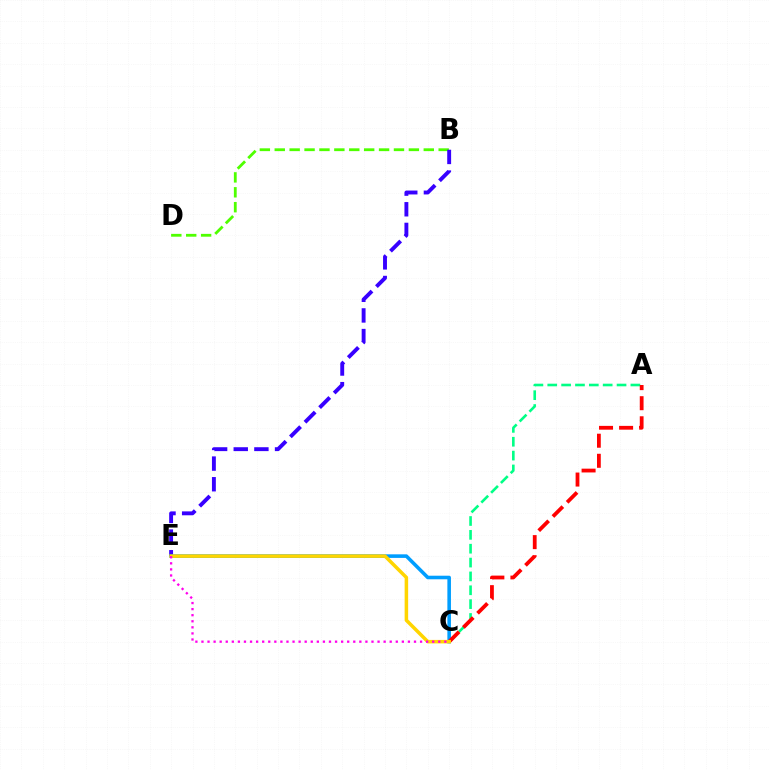{('B', 'D'): [{'color': '#4fff00', 'line_style': 'dashed', 'thickness': 2.02}], ('B', 'E'): [{'color': '#3700ff', 'line_style': 'dashed', 'thickness': 2.8}], ('C', 'E'): [{'color': '#009eff', 'line_style': 'solid', 'thickness': 2.58}, {'color': '#ffd500', 'line_style': 'solid', 'thickness': 2.53}, {'color': '#ff00ed', 'line_style': 'dotted', 'thickness': 1.65}], ('A', 'C'): [{'color': '#00ff86', 'line_style': 'dashed', 'thickness': 1.88}, {'color': '#ff0000', 'line_style': 'dashed', 'thickness': 2.73}]}